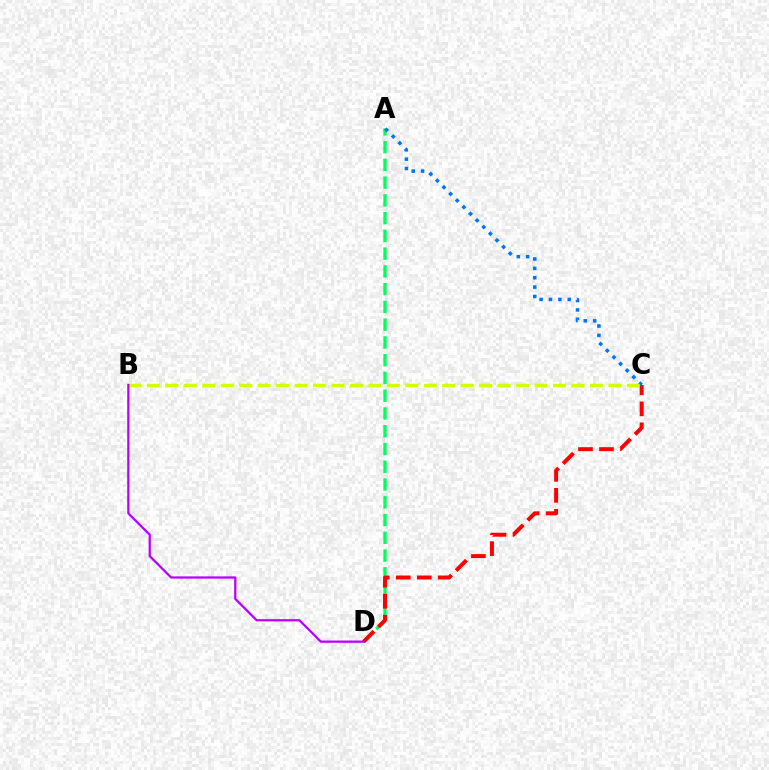{('A', 'D'): [{'color': '#00ff5c', 'line_style': 'dashed', 'thickness': 2.41}], ('C', 'D'): [{'color': '#ff0000', 'line_style': 'dashed', 'thickness': 2.85}], ('A', 'C'): [{'color': '#0074ff', 'line_style': 'dotted', 'thickness': 2.55}], ('B', 'C'): [{'color': '#d1ff00', 'line_style': 'dashed', 'thickness': 2.51}], ('B', 'D'): [{'color': '#b900ff', 'line_style': 'solid', 'thickness': 1.62}]}